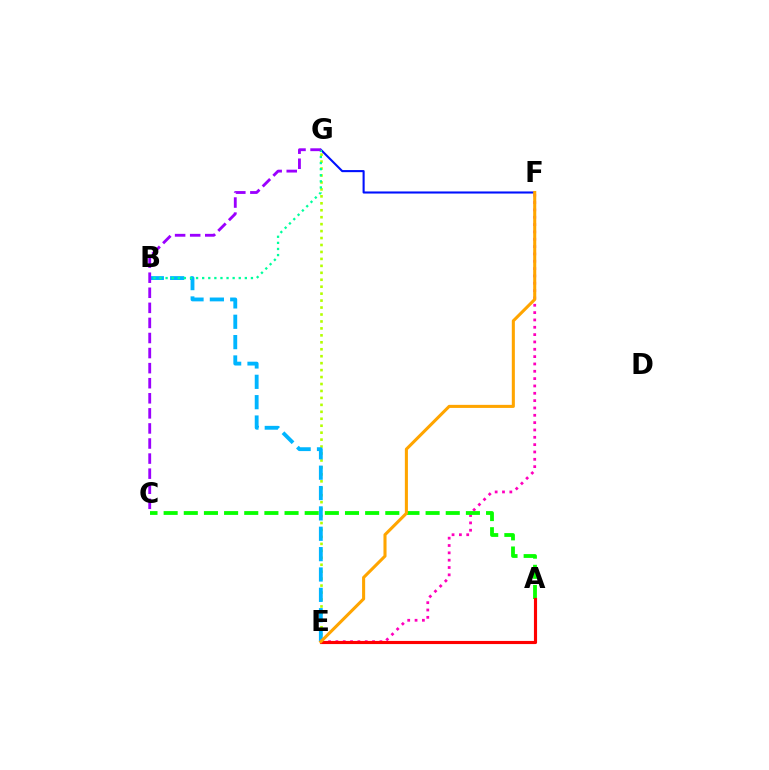{('E', 'G'): [{'color': '#b3ff00', 'line_style': 'dotted', 'thickness': 1.89}], ('E', 'F'): [{'color': '#ff00bd', 'line_style': 'dotted', 'thickness': 1.99}, {'color': '#ffa500', 'line_style': 'solid', 'thickness': 2.21}], ('F', 'G'): [{'color': '#0010ff', 'line_style': 'solid', 'thickness': 1.51}], ('B', 'E'): [{'color': '#00b5ff', 'line_style': 'dashed', 'thickness': 2.77}], ('B', 'G'): [{'color': '#00ff9d', 'line_style': 'dotted', 'thickness': 1.66}], ('C', 'G'): [{'color': '#9b00ff', 'line_style': 'dashed', 'thickness': 2.05}], ('A', 'C'): [{'color': '#08ff00', 'line_style': 'dashed', 'thickness': 2.74}], ('A', 'E'): [{'color': '#ff0000', 'line_style': 'solid', 'thickness': 2.25}]}